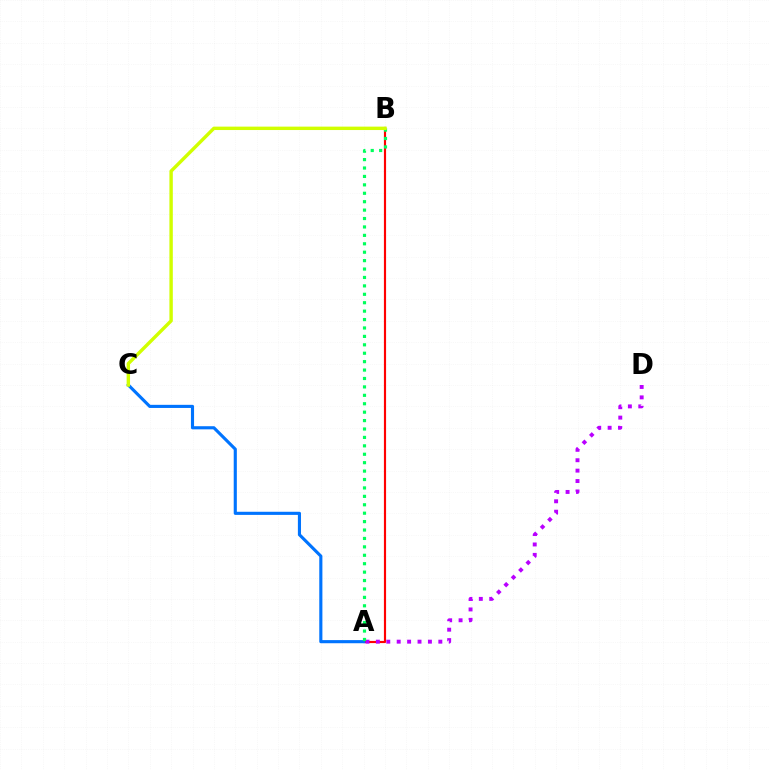{('A', 'B'): [{'color': '#ff0000', 'line_style': 'solid', 'thickness': 1.56}, {'color': '#00ff5c', 'line_style': 'dotted', 'thickness': 2.29}], ('A', 'D'): [{'color': '#b900ff', 'line_style': 'dotted', 'thickness': 2.83}], ('A', 'C'): [{'color': '#0074ff', 'line_style': 'solid', 'thickness': 2.25}], ('B', 'C'): [{'color': '#d1ff00', 'line_style': 'solid', 'thickness': 2.45}]}